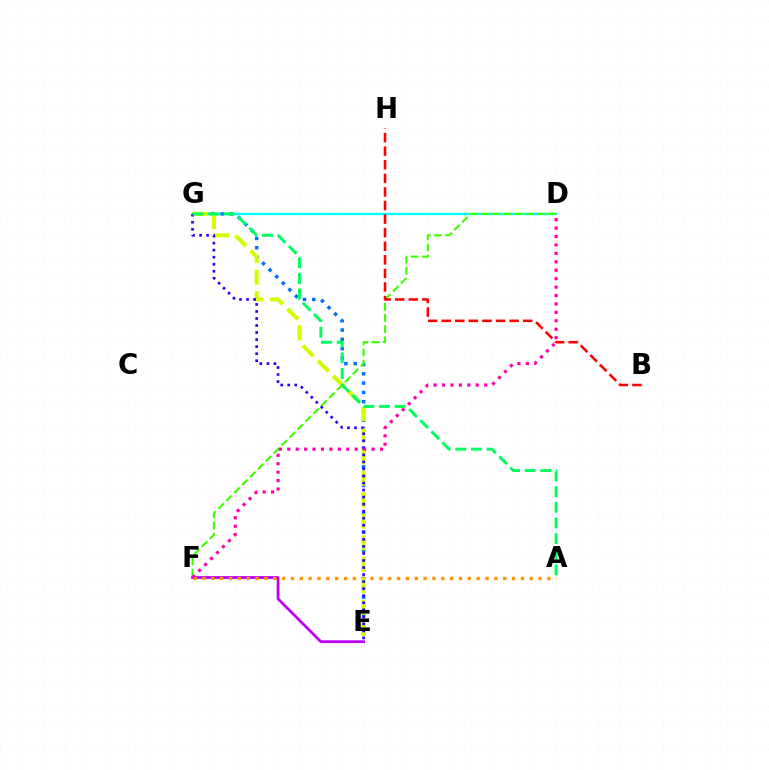{('D', 'G'): [{'color': '#00fff6', 'line_style': 'solid', 'thickness': 1.67}], ('E', 'G'): [{'color': '#0074ff', 'line_style': 'dotted', 'thickness': 2.53}, {'color': '#d1ff00', 'line_style': 'dashed', 'thickness': 2.92}, {'color': '#2500ff', 'line_style': 'dotted', 'thickness': 1.91}], ('E', 'F'): [{'color': '#b900ff', 'line_style': 'solid', 'thickness': 2.0}], ('D', 'F'): [{'color': '#3dff00', 'line_style': 'dashed', 'thickness': 1.52}, {'color': '#ff00ac', 'line_style': 'dotted', 'thickness': 2.29}], ('B', 'H'): [{'color': '#ff0000', 'line_style': 'dashed', 'thickness': 1.84}], ('A', 'F'): [{'color': '#ff9400', 'line_style': 'dotted', 'thickness': 2.4}], ('A', 'G'): [{'color': '#00ff5c', 'line_style': 'dashed', 'thickness': 2.13}]}